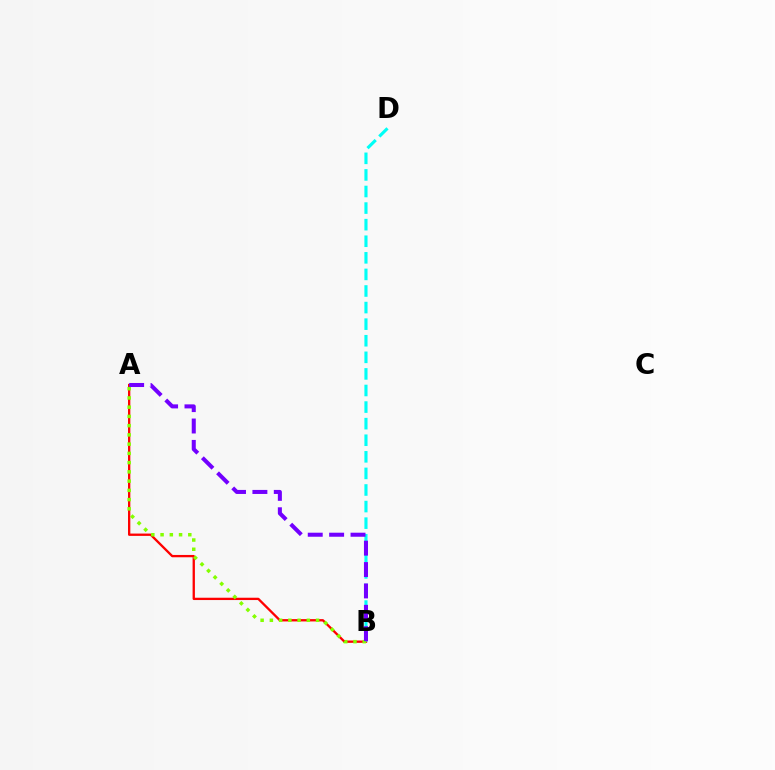{('A', 'B'): [{'color': '#ff0000', 'line_style': 'solid', 'thickness': 1.67}, {'color': '#84ff00', 'line_style': 'dotted', 'thickness': 2.51}, {'color': '#7200ff', 'line_style': 'dashed', 'thickness': 2.91}], ('B', 'D'): [{'color': '#00fff6', 'line_style': 'dashed', 'thickness': 2.25}]}